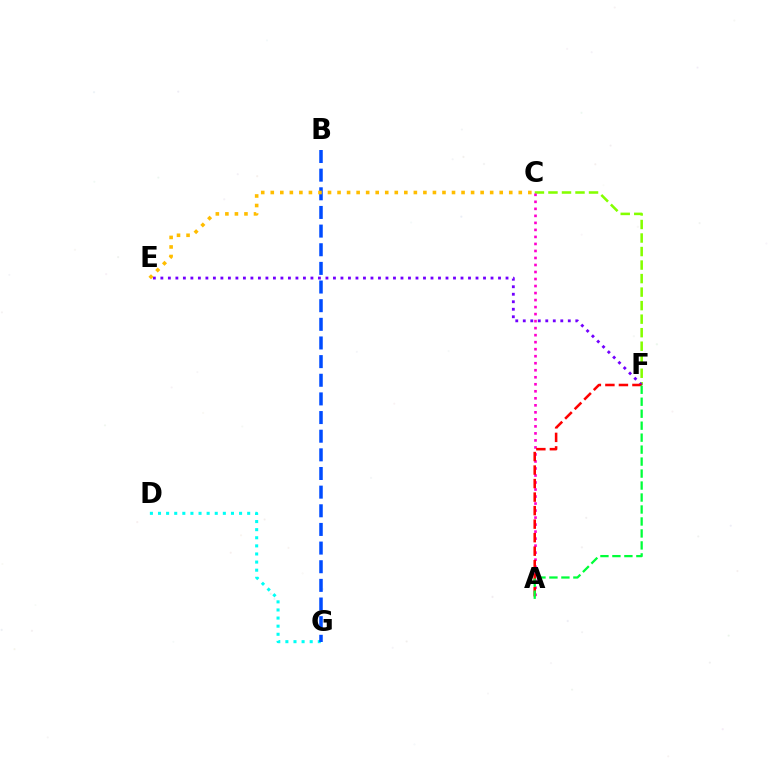{('C', 'F'): [{'color': '#84ff00', 'line_style': 'dashed', 'thickness': 1.84}], ('D', 'G'): [{'color': '#00fff6', 'line_style': 'dotted', 'thickness': 2.2}], ('B', 'G'): [{'color': '#004bff', 'line_style': 'dashed', 'thickness': 2.53}], ('A', 'C'): [{'color': '#ff00cf', 'line_style': 'dotted', 'thickness': 1.91}], ('E', 'F'): [{'color': '#7200ff', 'line_style': 'dotted', 'thickness': 2.04}], ('A', 'F'): [{'color': '#ff0000', 'line_style': 'dashed', 'thickness': 1.84}, {'color': '#00ff39', 'line_style': 'dashed', 'thickness': 1.63}], ('C', 'E'): [{'color': '#ffbd00', 'line_style': 'dotted', 'thickness': 2.59}]}